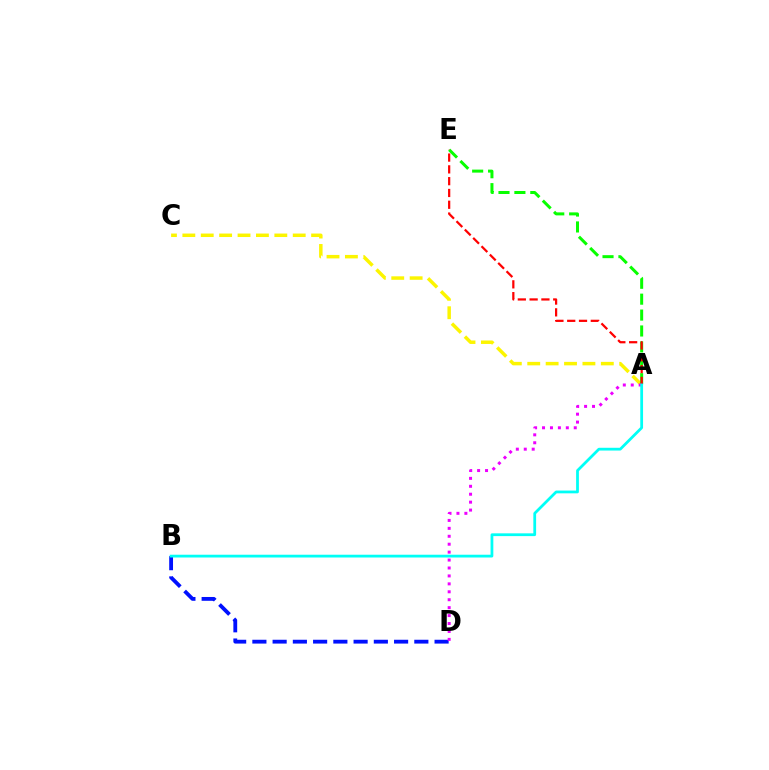{('A', 'C'): [{'color': '#fcf500', 'line_style': 'dashed', 'thickness': 2.5}], ('A', 'E'): [{'color': '#08ff00', 'line_style': 'dashed', 'thickness': 2.16}, {'color': '#ff0000', 'line_style': 'dashed', 'thickness': 1.6}], ('B', 'D'): [{'color': '#0010ff', 'line_style': 'dashed', 'thickness': 2.75}], ('A', 'D'): [{'color': '#ee00ff', 'line_style': 'dotted', 'thickness': 2.15}], ('A', 'B'): [{'color': '#00fff6', 'line_style': 'solid', 'thickness': 2.0}]}